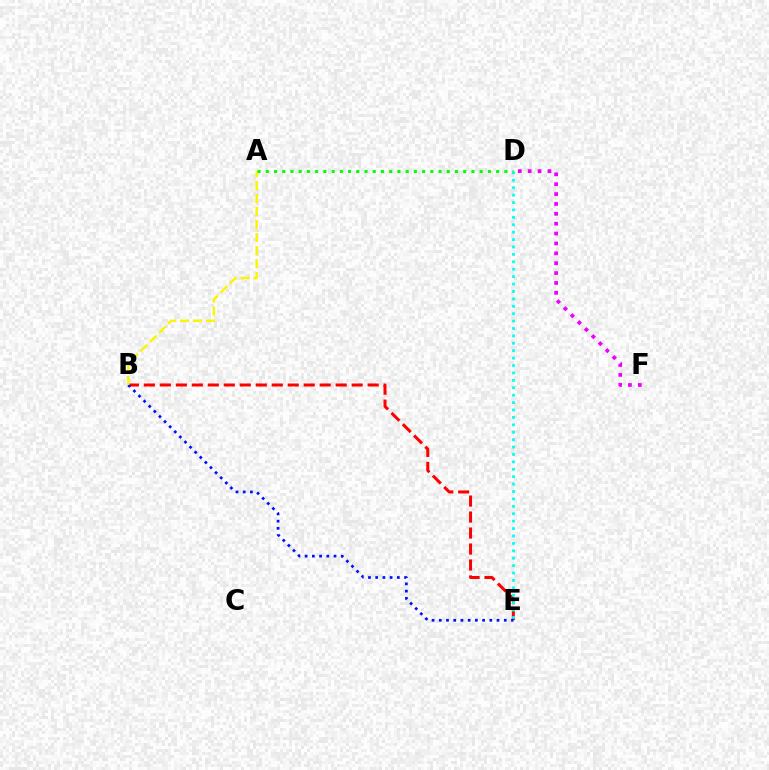{('D', 'F'): [{'color': '#ee00ff', 'line_style': 'dotted', 'thickness': 2.68}], ('B', 'E'): [{'color': '#ff0000', 'line_style': 'dashed', 'thickness': 2.17}, {'color': '#0010ff', 'line_style': 'dotted', 'thickness': 1.96}], ('D', 'E'): [{'color': '#00fff6', 'line_style': 'dotted', 'thickness': 2.01}], ('A', 'B'): [{'color': '#fcf500', 'line_style': 'dashed', 'thickness': 1.76}], ('A', 'D'): [{'color': '#08ff00', 'line_style': 'dotted', 'thickness': 2.24}]}